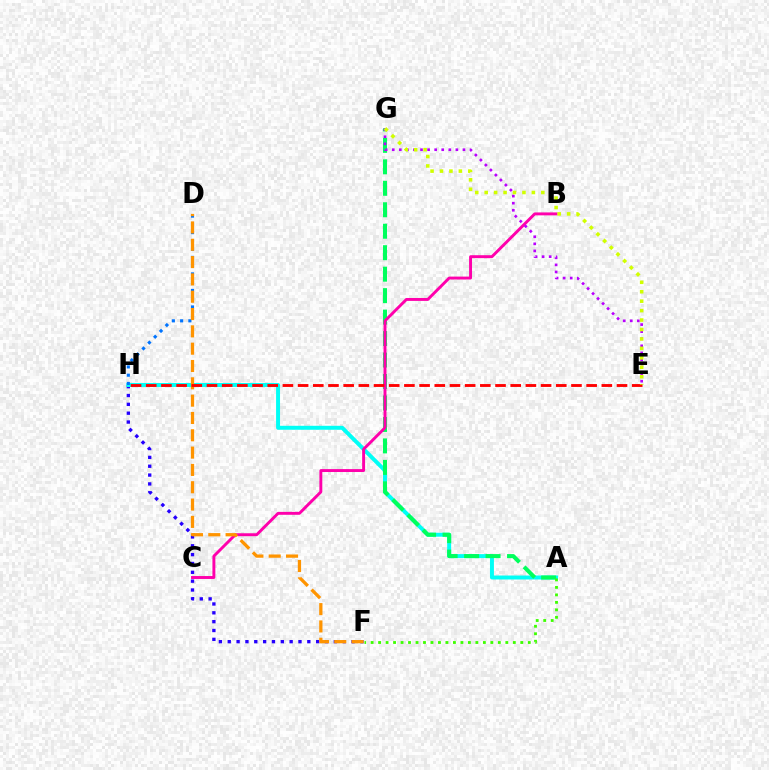{('F', 'H'): [{'color': '#2500ff', 'line_style': 'dotted', 'thickness': 2.4}], ('A', 'H'): [{'color': '#00fff6', 'line_style': 'solid', 'thickness': 2.85}], ('A', 'G'): [{'color': '#00ff5c', 'line_style': 'dashed', 'thickness': 2.92}], ('D', 'H'): [{'color': '#0074ff', 'line_style': 'dotted', 'thickness': 2.24}], ('B', 'C'): [{'color': '#ff00ac', 'line_style': 'solid', 'thickness': 2.1}], ('A', 'F'): [{'color': '#3dff00', 'line_style': 'dotted', 'thickness': 2.03}], ('D', 'F'): [{'color': '#ff9400', 'line_style': 'dashed', 'thickness': 2.35}], ('E', 'G'): [{'color': '#b900ff', 'line_style': 'dotted', 'thickness': 1.92}, {'color': '#d1ff00', 'line_style': 'dotted', 'thickness': 2.56}], ('E', 'H'): [{'color': '#ff0000', 'line_style': 'dashed', 'thickness': 2.06}]}